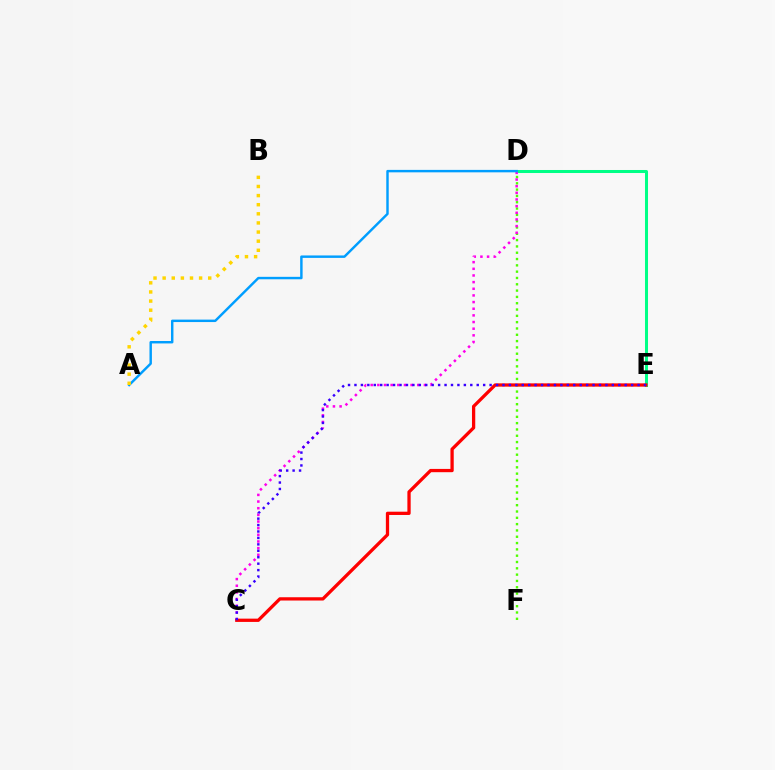{('D', 'E'): [{'color': '#00ff86', 'line_style': 'solid', 'thickness': 2.18}], ('D', 'F'): [{'color': '#4fff00', 'line_style': 'dotted', 'thickness': 1.71}], ('C', 'D'): [{'color': '#ff00ed', 'line_style': 'dotted', 'thickness': 1.81}], ('C', 'E'): [{'color': '#ff0000', 'line_style': 'solid', 'thickness': 2.36}, {'color': '#3700ff', 'line_style': 'dotted', 'thickness': 1.75}], ('A', 'D'): [{'color': '#009eff', 'line_style': 'solid', 'thickness': 1.76}], ('A', 'B'): [{'color': '#ffd500', 'line_style': 'dotted', 'thickness': 2.48}]}